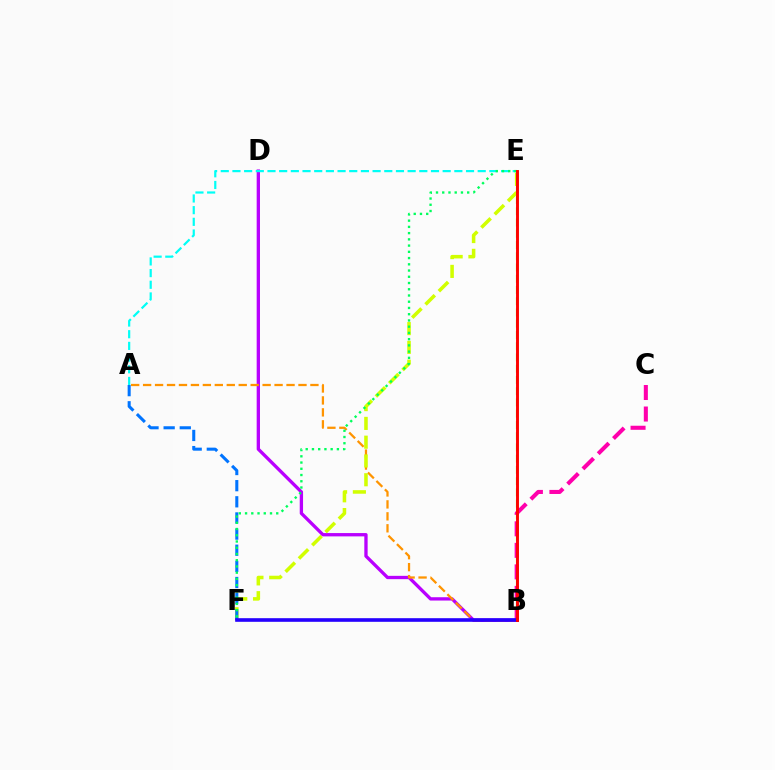{('B', 'D'): [{'color': '#b900ff', 'line_style': 'solid', 'thickness': 2.39}], ('A', 'B'): [{'color': '#ff9400', 'line_style': 'dashed', 'thickness': 1.62}], ('E', 'F'): [{'color': '#d1ff00', 'line_style': 'dashed', 'thickness': 2.55}, {'color': '#00ff5c', 'line_style': 'dotted', 'thickness': 1.69}], ('B', 'E'): [{'color': '#3dff00', 'line_style': 'dashed', 'thickness': 1.53}, {'color': '#ff0000', 'line_style': 'solid', 'thickness': 2.1}], ('A', 'E'): [{'color': '#00fff6', 'line_style': 'dashed', 'thickness': 1.59}], ('A', 'F'): [{'color': '#0074ff', 'line_style': 'dashed', 'thickness': 2.19}], ('B', 'C'): [{'color': '#ff00ac', 'line_style': 'dashed', 'thickness': 2.92}], ('B', 'F'): [{'color': '#2500ff', 'line_style': 'solid', 'thickness': 2.61}]}